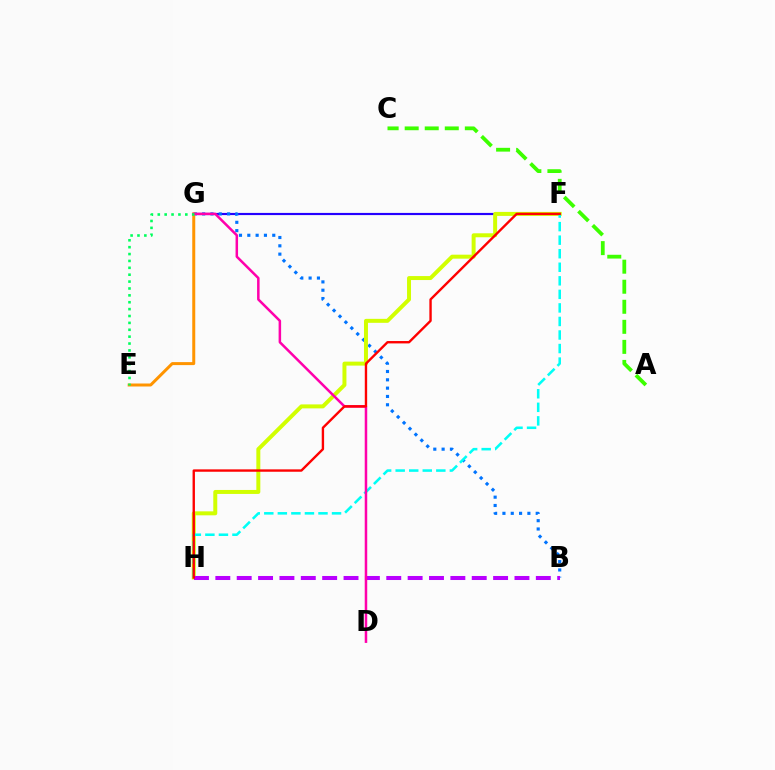{('F', 'G'): [{'color': '#2500ff', 'line_style': 'solid', 'thickness': 1.57}], ('B', 'G'): [{'color': '#0074ff', 'line_style': 'dotted', 'thickness': 2.26}], ('F', 'H'): [{'color': '#d1ff00', 'line_style': 'solid', 'thickness': 2.86}, {'color': '#00fff6', 'line_style': 'dashed', 'thickness': 1.84}, {'color': '#ff0000', 'line_style': 'solid', 'thickness': 1.71}], ('E', 'G'): [{'color': '#ff9400', 'line_style': 'solid', 'thickness': 2.15}, {'color': '#00ff5c', 'line_style': 'dotted', 'thickness': 1.87}], ('A', 'C'): [{'color': '#3dff00', 'line_style': 'dashed', 'thickness': 2.72}], ('B', 'H'): [{'color': '#b900ff', 'line_style': 'dashed', 'thickness': 2.9}], ('D', 'G'): [{'color': '#ff00ac', 'line_style': 'solid', 'thickness': 1.81}]}